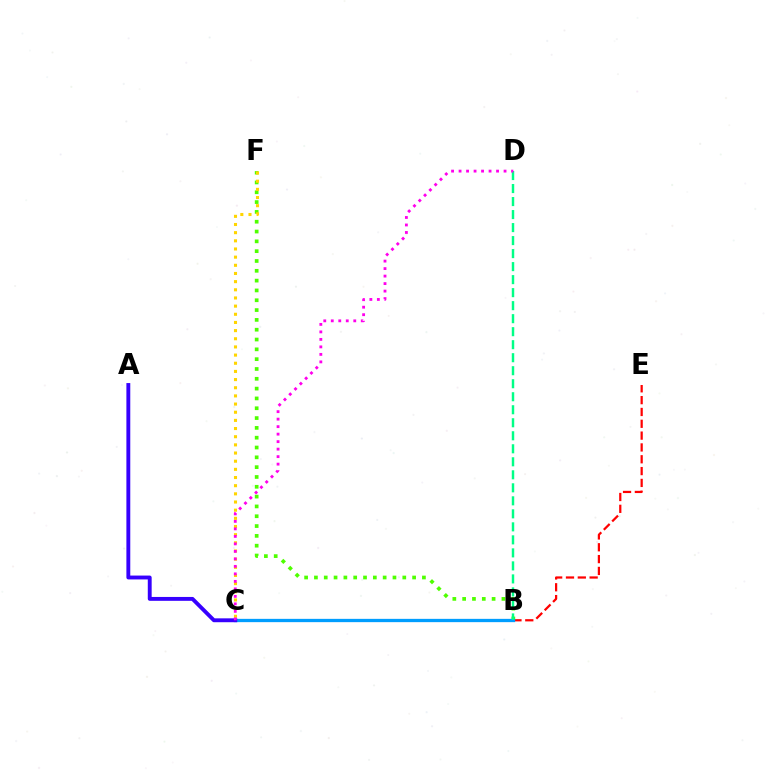{('B', 'E'): [{'color': '#ff0000', 'line_style': 'dashed', 'thickness': 1.61}], ('B', 'F'): [{'color': '#4fff00', 'line_style': 'dotted', 'thickness': 2.67}], ('B', 'C'): [{'color': '#009eff', 'line_style': 'solid', 'thickness': 2.37}], ('B', 'D'): [{'color': '#00ff86', 'line_style': 'dashed', 'thickness': 1.77}], ('C', 'F'): [{'color': '#ffd500', 'line_style': 'dotted', 'thickness': 2.22}], ('A', 'C'): [{'color': '#3700ff', 'line_style': 'solid', 'thickness': 2.79}], ('C', 'D'): [{'color': '#ff00ed', 'line_style': 'dotted', 'thickness': 2.04}]}